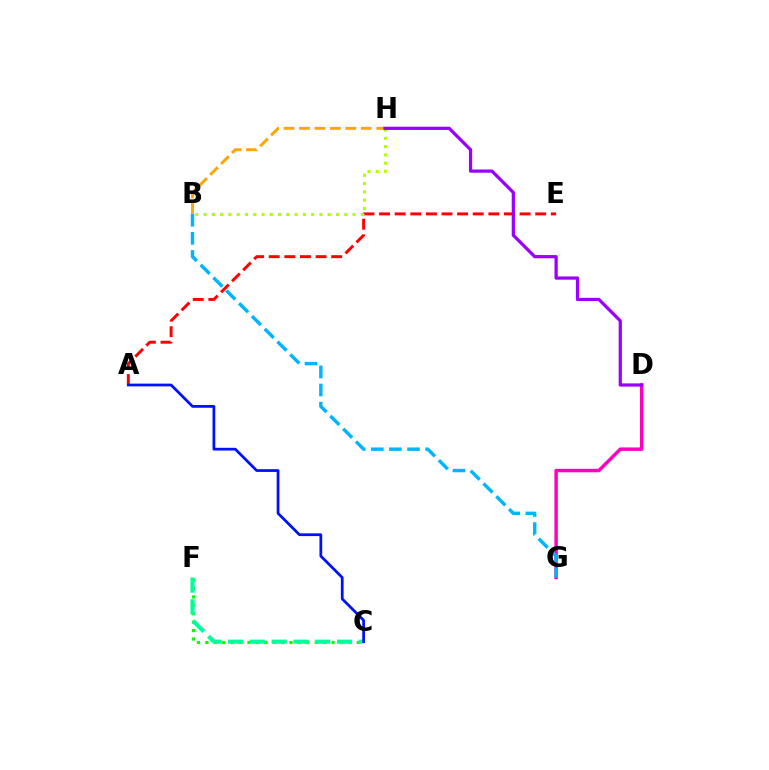{('D', 'G'): [{'color': '#ff00bd', 'line_style': 'solid', 'thickness': 2.49}], ('A', 'E'): [{'color': '#ff0000', 'line_style': 'dashed', 'thickness': 2.12}], ('B', 'H'): [{'color': '#ffa500', 'line_style': 'dashed', 'thickness': 2.1}, {'color': '#b3ff00', 'line_style': 'dotted', 'thickness': 2.25}], ('C', 'F'): [{'color': '#08ff00', 'line_style': 'dotted', 'thickness': 2.29}, {'color': '#00ff9d', 'line_style': 'dashed', 'thickness': 2.96}], ('A', 'C'): [{'color': '#0010ff', 'line_style': 'solid', 'thickness': 1.97}], ('D', 'H'): [{'color': '#9b00ff', 'line_style': 'solid', 'thickness': 2.33}], ('B', 'G'): [{'color': '#00b5ff', 'line_style': 'dashed', 'thickness': 2.46}]}